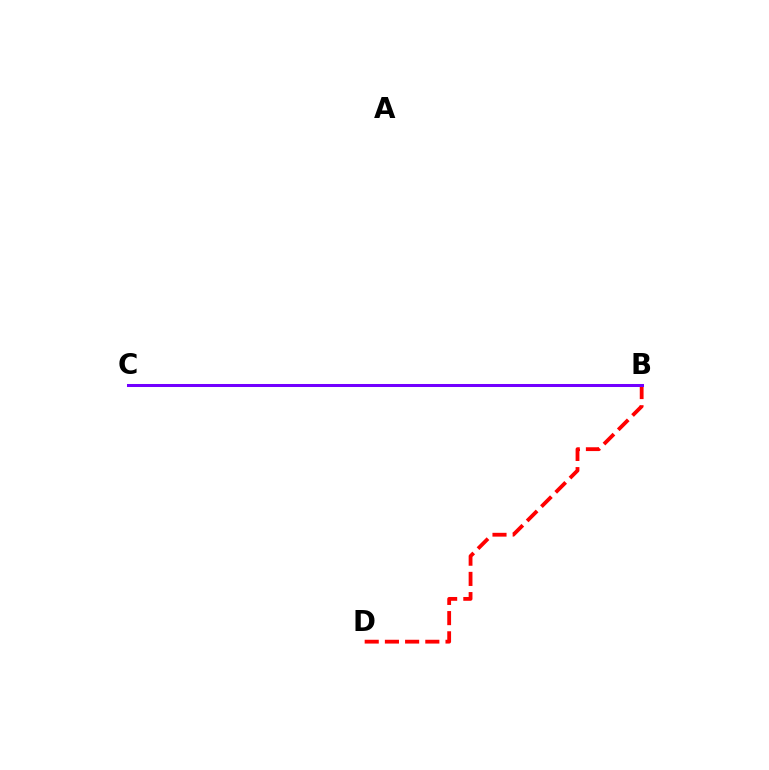{('B', 'D'): [{'color': '#ff0000', 'line_style': 'dashed', 'thickness': 2.74}], ('B', 'C'): [{'color': '#00fff6', 'line_style': 'dotted', 'thickness': 1.88}, {'color': '#84ff00', 'line_style': 'solid', 'thickness': 2.03}, {'color': '#7200ff', 'line_style': 'solid', 'thickness': 2.17}]}